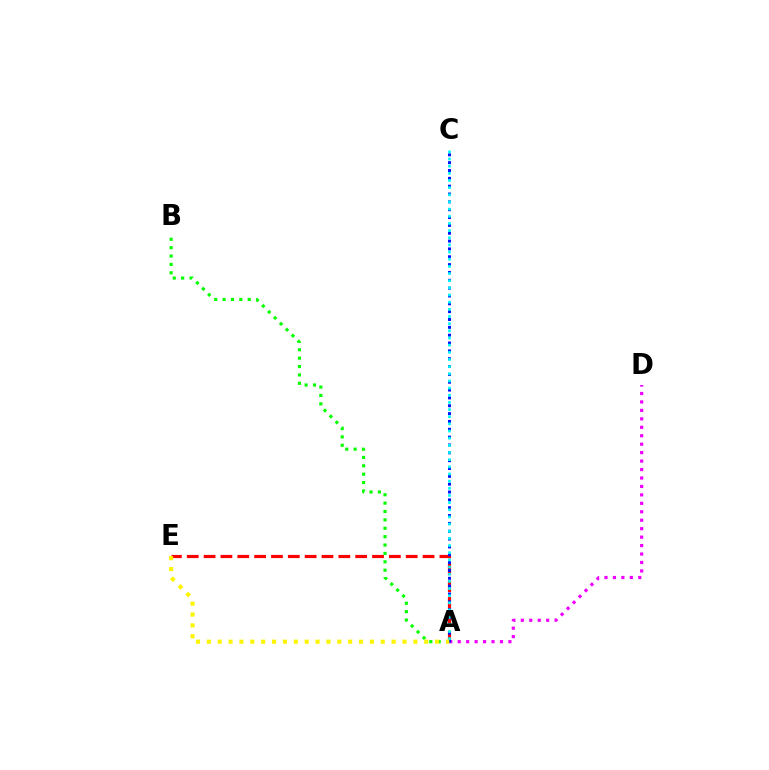{('A', 'E'): [{'color': '#ff0000', 'line_style': 'dashed', 'thickness': 2.29}, {'color': '#fcf500', 'line_style': 'dotted', 'thickness': 2.95}], ('A', 'D'): [{'color': '#ee00ff', 'line_style': 'dotted', 'thickness': 2.3}], ('A', 'C'): [{'color': '#0010ff', 'line_style': 'dotted', 'thickness': 2.13}, {'color': '#00fff6', 'line_style': 'dotted', 'thickness': 1.94}], ('A', 'B'): [{'color': '#08ff00', 'line_style': 'dotted', 'thickness': 2.28}]}